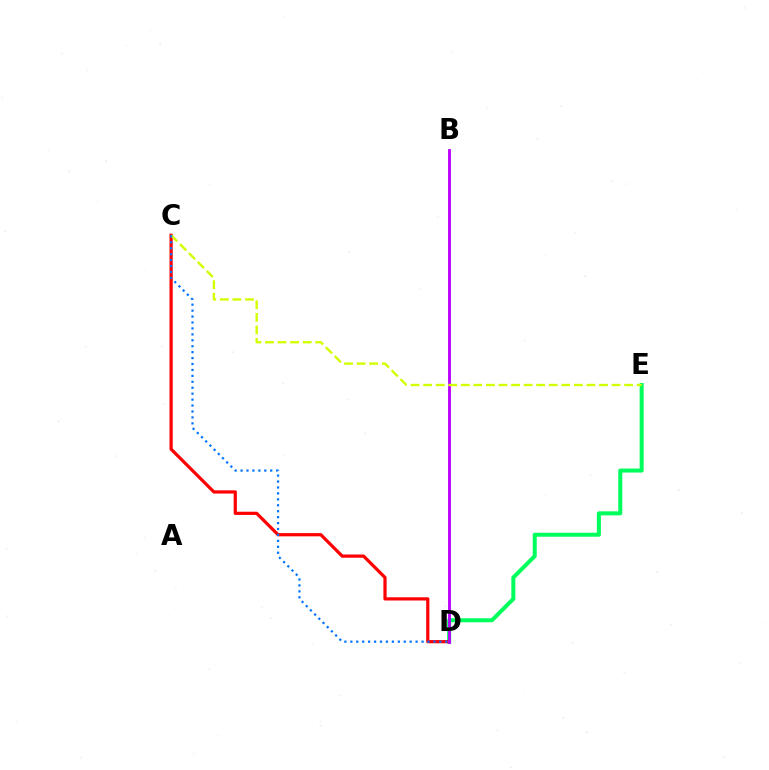{('D', 'E'): [{'color': '#00ff5c', 'line_style': 'solid', 'thickness': 2.89}], ('C', 'D'): [{'color': '#ff0000', 'line_style': 'solid', 'thickness': 2.32}, {'color': '#0074ff', 'line_style': 'dotted', 'thickness': 1.61}], ('B', 'D'): [{'color': '#b900ff', 'line_style': 'solid', 'thickness': 2.06}], ('C', 'E'): [{'color': '#d1ff00', 'line_style': 'dashed', 'thickness': 1.71}]}